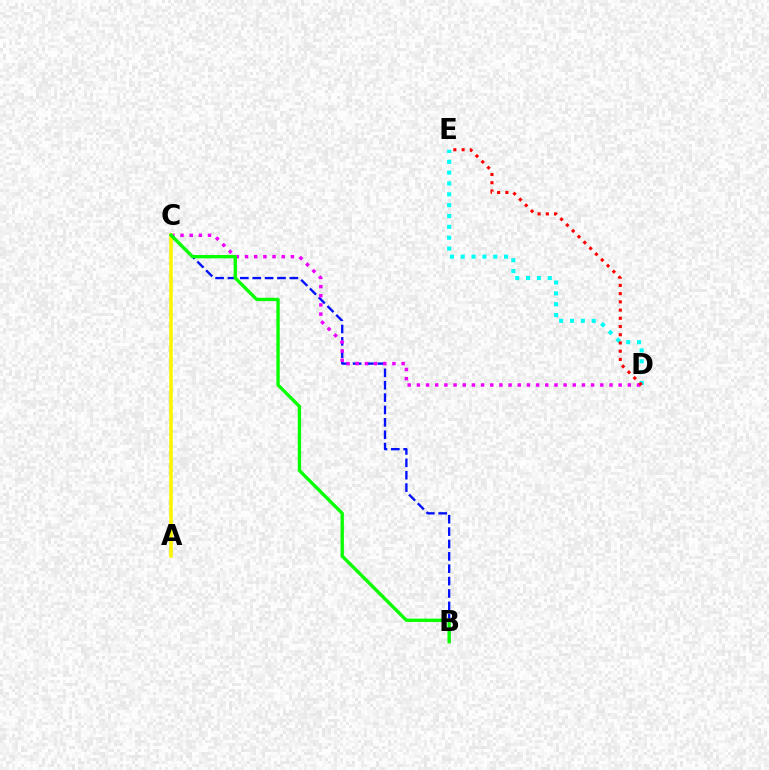{('B', 'C'): [{'color': '#0010ff', 'line_style': 'dashed', 'thickness': 1.68}, {'color': '#08ff00', 'line_style': 'solid', 'thickness': 2.4}], ('C', 'D'): [{'color': '#ee00ff', 'line_style': 'dotted', 'thickness': 2.49}], ('A', 'C'): [{'color': '#fcf500', 'line_style': 'solid', 'thickness': 2.55}], ('D', 'E'): [{'color': '#00fff6', 'line_style': 'dotted', 'thickness': 2.95}, {'color': '#ff0000', 'line_style': 'dotted', 'thickness': 2.23}]}